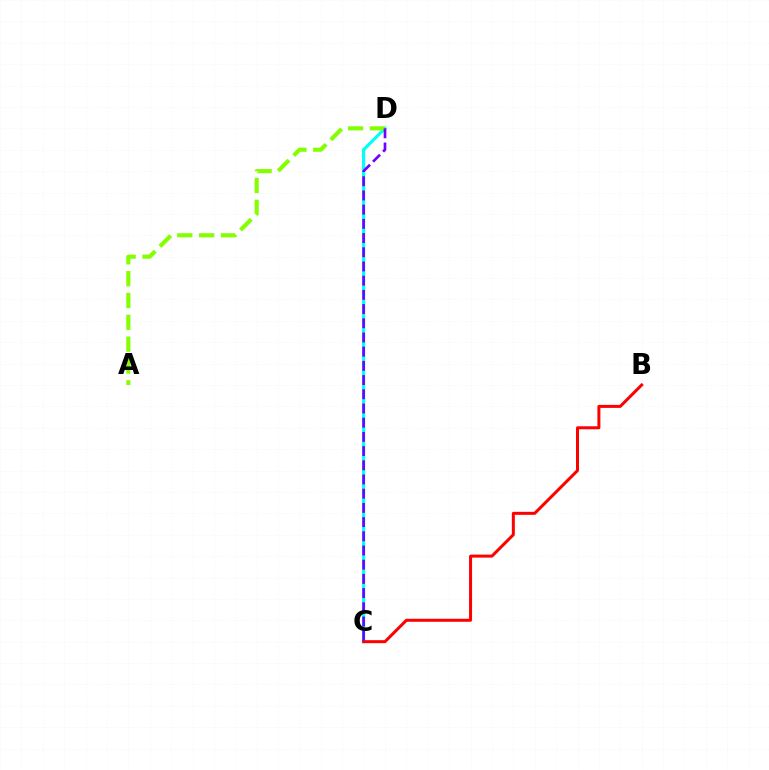{('C', 'D'): [{'color': '#00fff6', 'line_style': 'solid', 'thickness': 2.27}, {'color': '#7200ff', 'line_style': 'dashed', 'thickness': 1.93}], ('A', 'D'): [{'color': '#84ff00', 'line_style': 'dashed', 'thickness': 2.97}], ('B', 'C'): [{'color': '#ff0000', 'line_style': 'solid', 'thickness': 2.16}]}